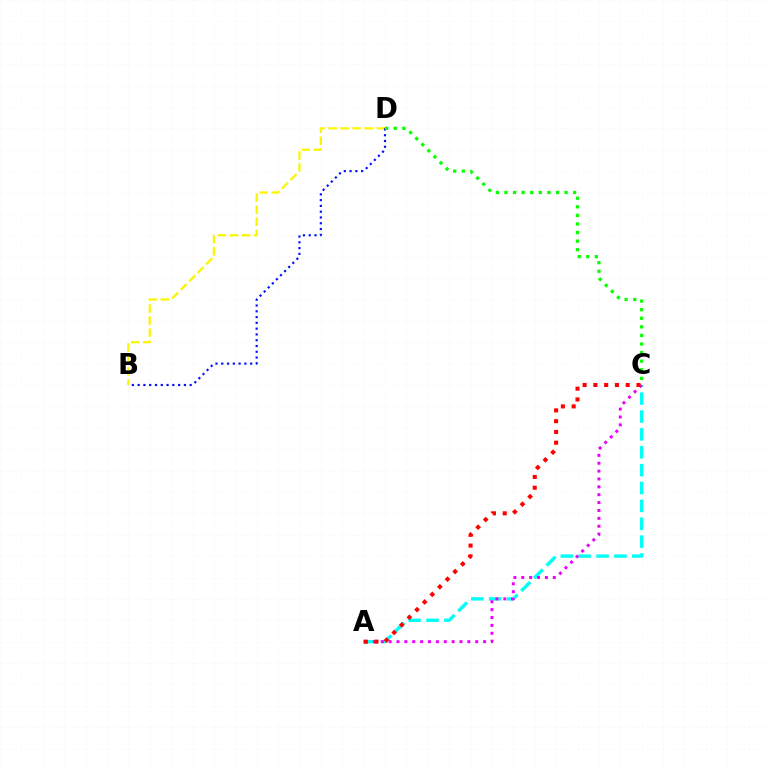{('A', 'C'): [{'color': '#00fff6', 'line_style': 'dashed', 'thickness': 2.43}, {'color': '#ee00ff', 'line_style': 'dotted', 'thickness': 2.14}, {'color': '#ff0000', 'line_style': 'dotted', 'thickness': 2.93}], ('B', 'D'): [{'color': '#fcf500', 'line_style': 'dashed', 'thickness': 1.64}, {'color': '#0010ff', 'line_style': 'dotted', 'thickness': 1.57}], ('C', 'D'): [{'color': '#08ff00', 'line_style': 'dotted', 'thickness': 2.33}]}